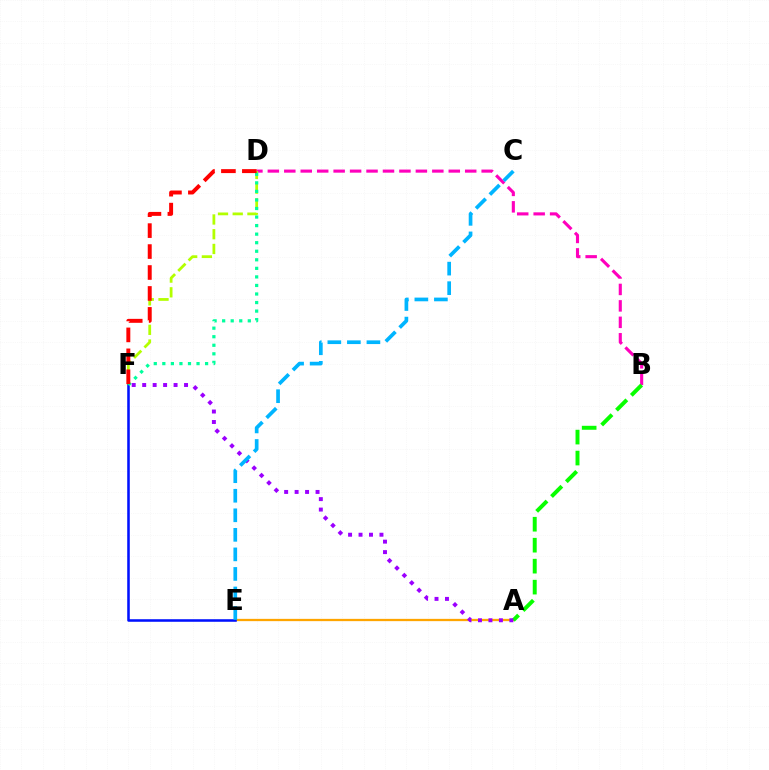{('B', 'D'): [{'color': '#ff00bd', 'line_style': 'dashed', 'thickness': 2.23}], ('A', 'E'): [{'color': '#ffa500', 'line_style': 'solid', 'thickness': 1.64}], ('D', 'F'): [{'color': '#b3ff00', 'line_style': 'dashed', 'thickness': 2.0}, {'color': '#00ff9d', 'line_style': 'dotted', 'thickness': 2.32}, {'color': '#ff0000', 'line_style': 'dashed', 'thickness': 2.85}], ('E', 'F'): [{'color': '#0010ff', 'line_style': 'solid', 'thickness': 1.84}], ('A', 'B'): [{'color': '#08ff00', 'line_style': 'dashed', 'thickness': 2.85}], ('A', 'F'): [{'color': '#9b00ff', 'line_style': 'dotted', 'thickness': 2.84}], ('C', 'E'): [{'color': '#00b5ff', 'line_style': 'dashed', 'thickness': 2.66}]}